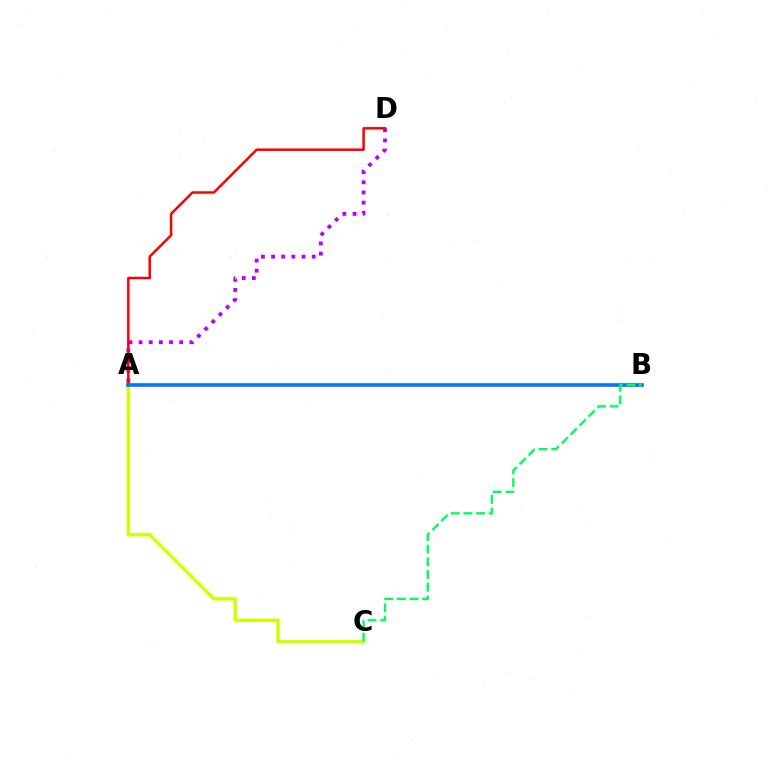{('A', 'C'): [{'color': '#d1ff00', 'line_style': 'solid', 'thickness': 2.46}], ('A', 'D'): [{'color': '#b900ff', 'line_style': 'dotted', 'thickness': 2.76}, {'color': '#ff0000', 'line_style': 'solid', 'thickness': 1.8}], ('A', 'B'): [{'color': '#0074ff', 'line_style': 'solid', 'thickness': 2.61}], ('B', 'C'): [{'color': '#00ff5c', 'line_style': 'dashed', 'thickness': 1.72}]}